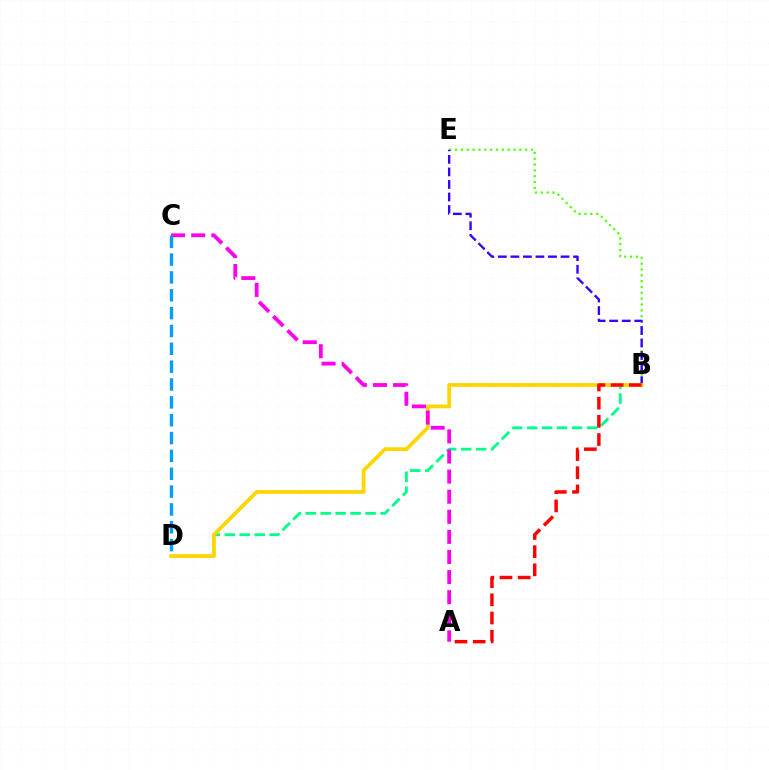{('B', 'E'): [{'color': '#4fff00', 'line_style': 'dotted', 'thickness': 1.59}, {'color': '#3700ff', 'line_style': 'dashed', 'thickness': 1.7}], ('B', 'D'): [{'color': '#00ff86', 'line_style': 'dashed', 'thickness': 2.03}, {'color': '#ffd500', 'line_style': 'solid', 'thickness': 2.7}], ('A', 'C'): [{'color': '#ff00ed', 'line_style': 'dashed', 'thickness': 2.73}], ('A', 'B'): [{'color': '#ff0000', 'line_style': 'dashed', 'thickness': 2.47}], ('C', 'D'): [{'color': '#009eff', 'line_style': 'dashed', 'thickness': 2.42}]}